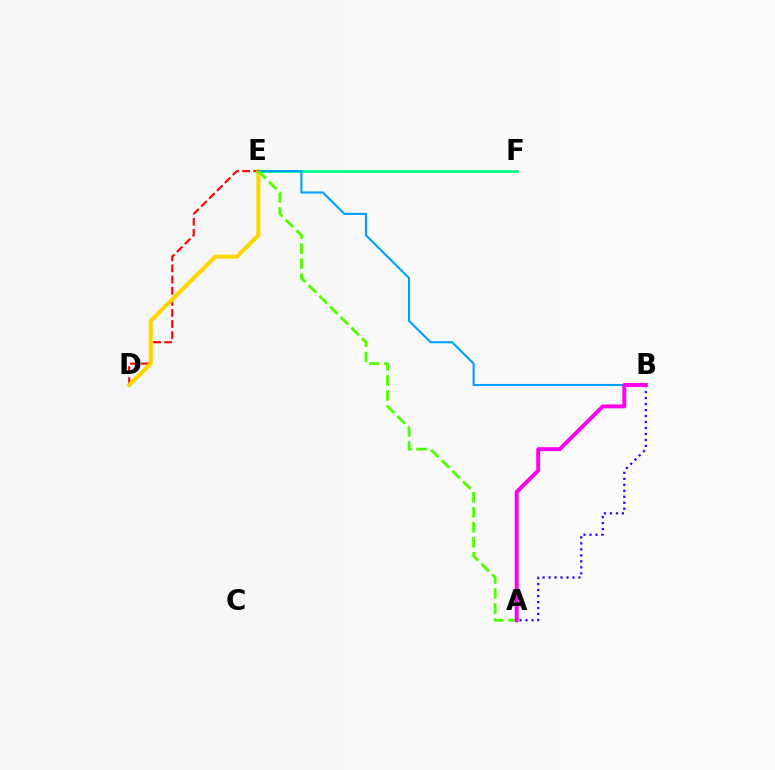{('D', 'E'): [{'color': '#ff0000', 'line_style': 'dashed', 'thickness': 1.51}, {'color': '#ffd500', 'line_style': 'solid', 'thickness': 2.93}], ('E', 'F'): [{'color': '#00ff86', 'line_style': 'solid', 'thickness': 1.99}], ('B', 'E'): [{'color': '#009eff', 'line_style': 'solid', 'thickness': 1.5}], ('A', 'B'): [{'color': '#3700ff', 'line_style': 'dotted', 'thickness': 1.62}, {'color': '#ff00ed', 'line_style': 'solid', 'thickness': 2.83}], ('A', 'E'): [{'color': '#4fff00', 'line_style': 'dashed', 'thickness': 2.04}]}